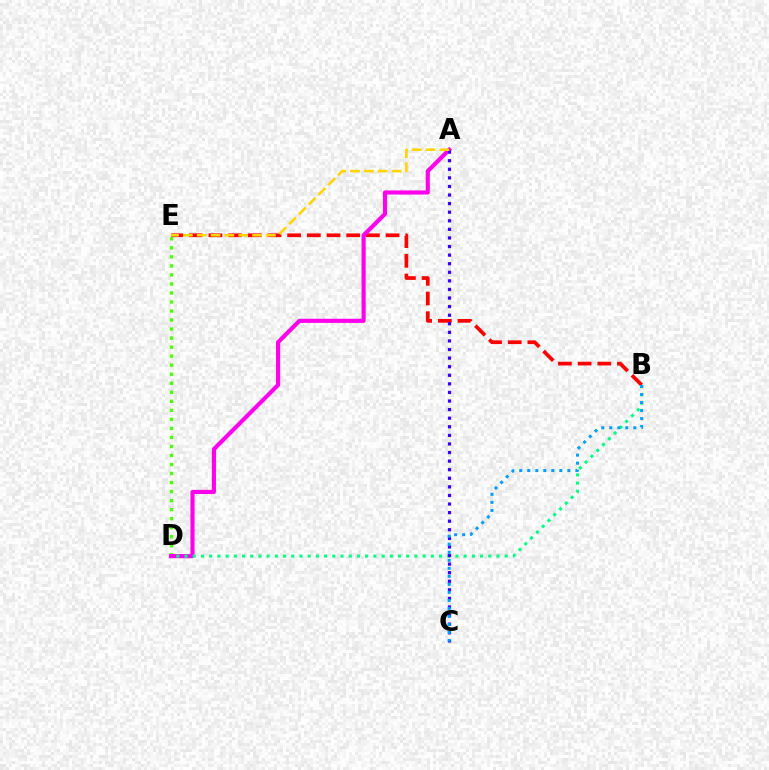{('B', 'E'): [{'color': '#ff0000', 'line_style': 'dashed', 'thickness': 2.67}], ('D', 'E'): [{'color': '#4fff00', 'line_style': 'dotted', 'thickness': 2.45}], ('A', 'D'): [{'color': '#ff00ed', 'line_style': 'solid', 'thickness': 2.98}], ('B', 'D'): [{'color': '#00ff86', 'line_style': 'dotted', 'thickness': 2.23}], ('A', 'C'): [{'color': '#3700ff', 'line_style': 'dotted', 'thickness': 2.33}], ('A', 'E'): [{'color': '#ffd500', 'line_style': 'dashed', 'thickness': 1.88}], ('B', 'C'): [{'color': '#009eff', 'line_style': 'dotted', 'thickness': 2.18}]}